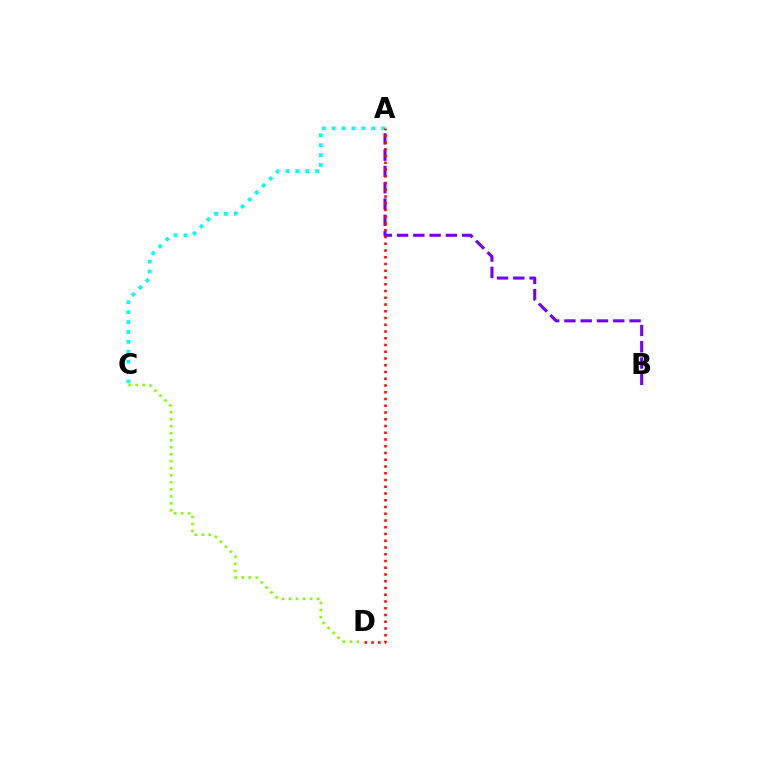{('A', 'B'): [{'color': '#7200ff', 'line_style': 'dashed', 'thickness': 2.21}], ('C', 'D'): [{'color': '#84ff00', 'line_style': 'dotted', 'thickness': 1.91}], ('A', 'C'): [{'color': '#00fff6', 'line_style': 'dotted', 'thickness': 2.69}], ('A', 'D'): [{'color': '#ff0000', 'line_style': 'dotted', 'thickness': 1.83}]}